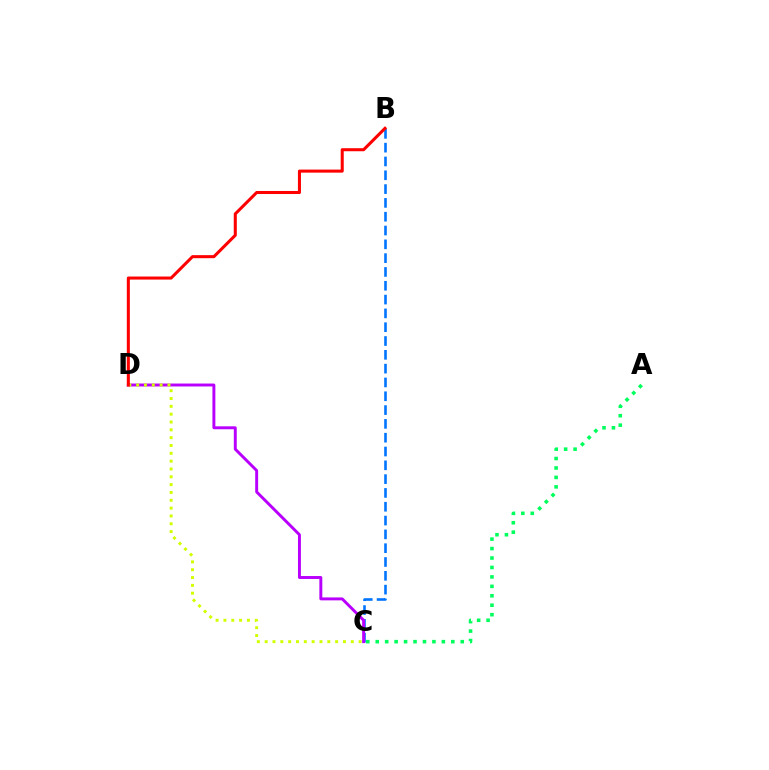{('B', 'C'): [{'color': '#0074ff', 'line_style': 'dashed', 'thickness': 1.88}], ('A', 'C'): [{'color': '#00ff5c', 'line_style': 'dotted', 'thickness': 2.57}], ('C', 'D'): [{'color': '#b900ff', 'line_style': 'solid', 'thickness': 2.11}, {'color': '#d1ff00', 'line_style': 'dotted', 'thickness': 2.13}], ('B', 'D'): [{'color': '#ff0000', 'line_style': 'solid', 'thickness': 2.2}]}